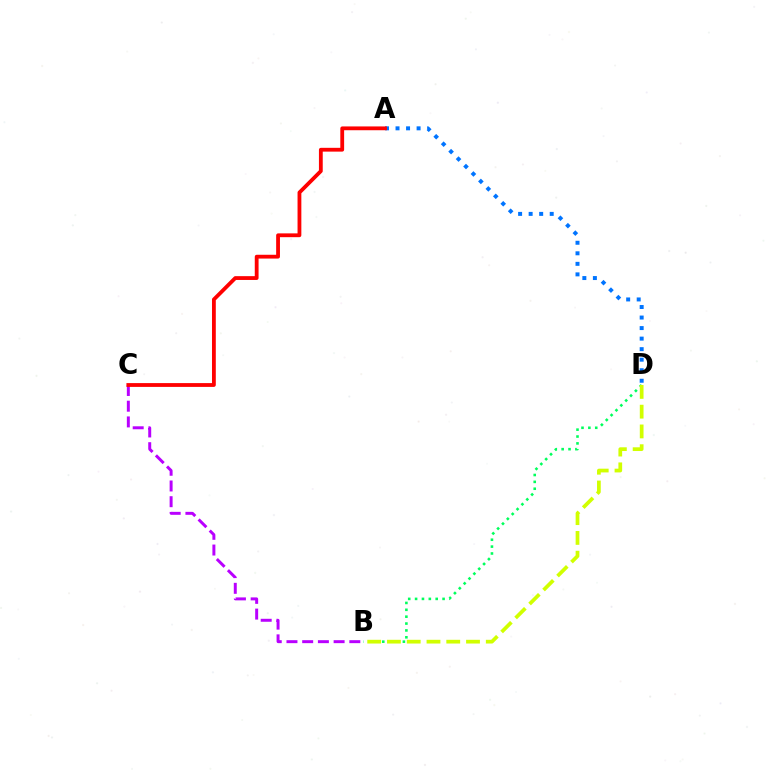{('B', 'C'): [{'color': '#b900ff', 'line_style': 'dashed', 'thickness': 2.14}], ('B', 'D'): [{'color': '#00ff5c', 'line_style': 'dotted', 'thickness': 1.87}, {'color': '#d1ff00', 'line_style': 'dashed', 'thickness': 2.69}], ('A', 'D'): [{'color': '#0074ff', 'line_style': 'dotted', 'thickness': 2.86}], ('A', 'C'): [{'color': '#ff0000', 'line_style': 'solid', 'thickness': 2.74}]}